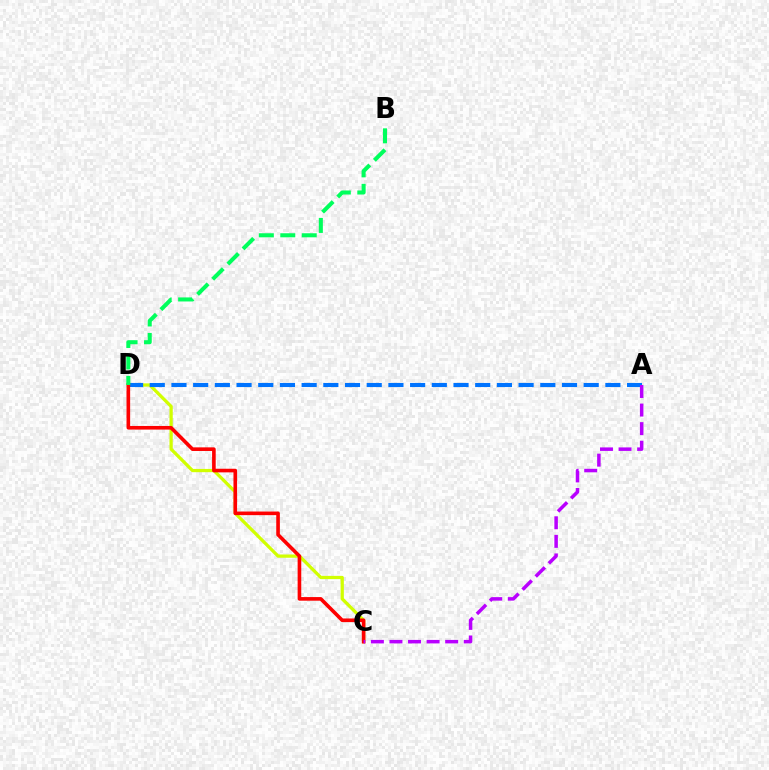{('C', 'D'): [{'color': '#d1ff00', 'line_style': 'solid', 'thickness': 2.34}, {'color': '#ff0000', 'line_style': 'solid', 'thickness': 2.61}], ('A', 'D'): [{'color': '#0074ff', 'line_style': 'dashed', 'thickness': 2.95}], ('A', 'C'): [{'color': '#b900ff', 'line_style': 'dashed', 'thickness': 2.52}], ('B', 'D'): [{'color': '#00ff5c', 'line_style': 'dashed', 'thickness': 2.91}]}